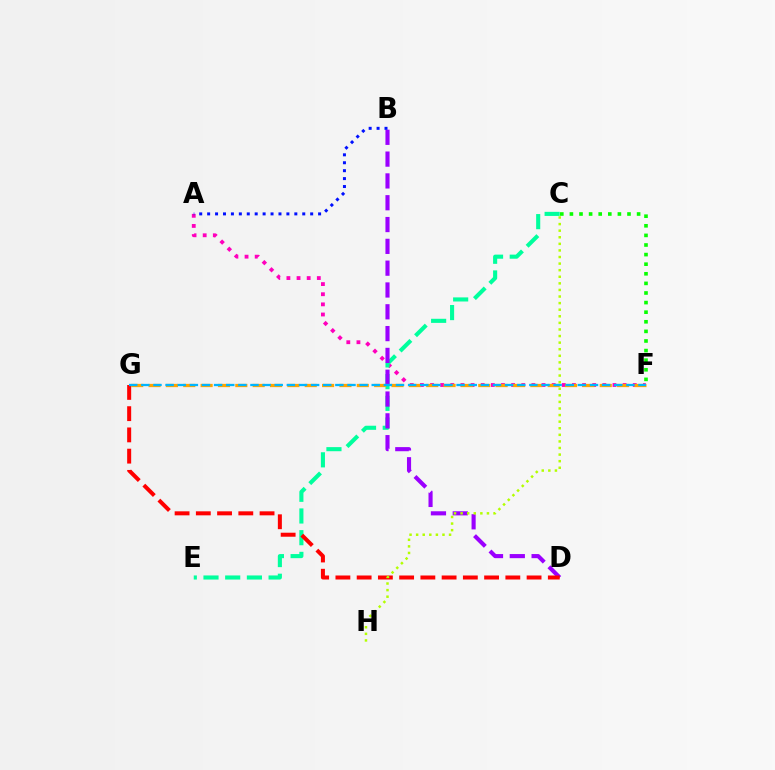{('C', 'F'): [{'color': '#08ff00', 'line_style': 'dotted', 'thickness': 2.61}], ('A', 'F'): [{'color': '#ff00bd', 'line_style': 'dotted', 'thickness': 2.75}], ('C', 'E'): [{'color': '#00ff9d', 'line_style': 'dashed', 'thickness': 2.95}], ('B', 'D'): [{'color': '#9b00ff', 'line_style': 'dashed', 'thickness': 2.96}], ('D', 'G'): [{'color': '#ff0000', 'line_style': 'dashed', 'thickness': 2.89}], ('A', 'B'): [{'color': '#0010ff', 'line_style': 'dotted', 'thickness': 2.15}], ('C', 'H'): [{'color': '#b3ff00', 'line_style': 'dotted', 'thickness': 1.79}], ('F', 'G'): [{'color': '#ffa500', 'line_style': 'dashed', 'thickness': 2.36}, {'color': '#00b5ff', 'line_style': 'dashed', 'thickness': 1.65}]}